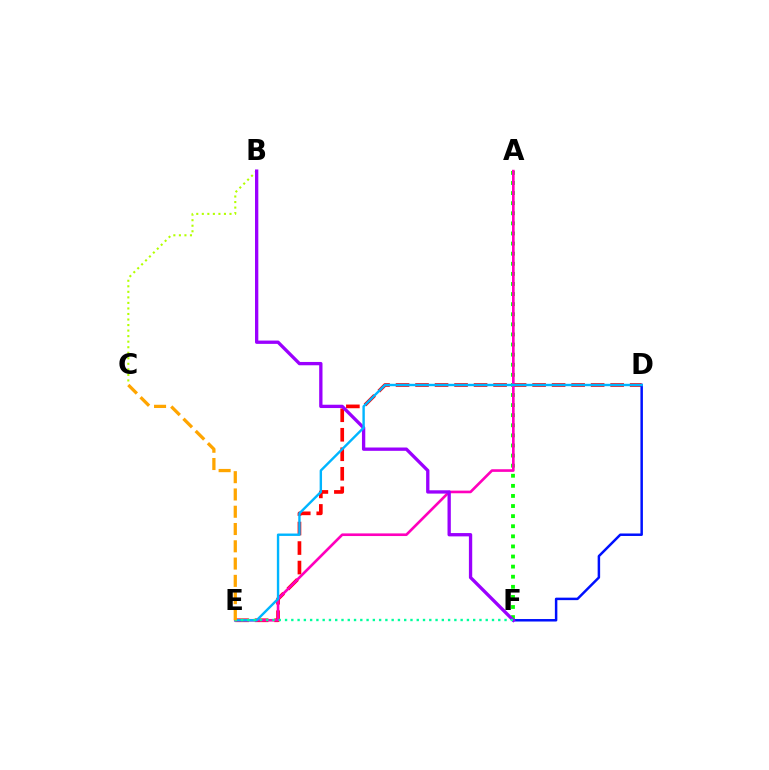{('A', 'F'): [{'color': '#08ff00', 'line_style': 'dotted', 'thickness': 2.74}], ('D', 'E'): [{'color': '#ff0000', 'line_style': 'dashed', 'thickness': 2.65}, {'color': '#00b5ff', 'line_style': 'solid', 'thickness': 1.73}], ('A', 'E'): [{'color': '#ff00bd', 'line_style': 'solid', 'thickness': 1.9}], ('B', 'C'): [{'color': '#b3ff00', 'line_style': 'dotted', 'thickness': 1.5}], ('D', 'F'): [{'color': '#0010ff', 'line_style': 'solid', 'thickness': 1.79}], ('B', 'F'): [{'color': '#9b00ff', 'line_style': 'solid', 'thickness': 2.39}], ('E', 'F'): [{'color': '#00ff9d', 'line_style': 'dotted', 'thickness': 1.7}], ('C', 'E'): [{'color': '#ffa500', 'line_style': 'dashed', 'thickness': 2.35}]}